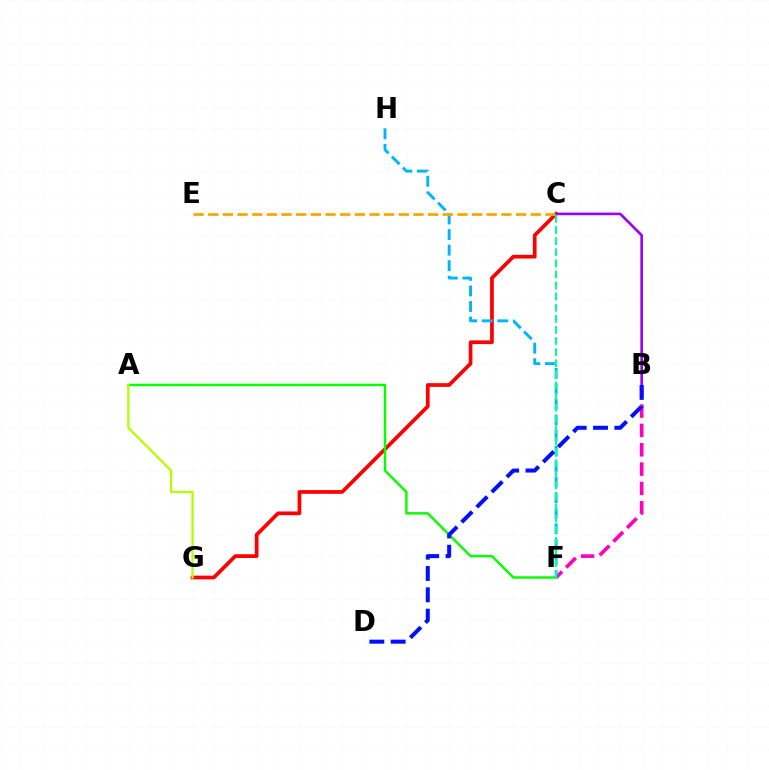{('C', 'G'): [{'color': '#ff0000', 'line_style': 'solid', 'thickness': 2.68}], ('B', 'C'): [{'color': '#9b00ff', 'line_style': 'solid', 'thickness': 1.9}], ('A', 'F'): [{'color': '#08ff00', 'line_style': 'solid', 'thickness': 1.76}], ('B', 'F'): [{'color': '#ff00bd', 'line_style': 'dashed', 'thickness': 2.63}], ('F', 'H'): [{'color': '#00b5ff', 'line_style': 'dashed', 'thickness': 2.11}], ('B', 'D'): [{'color': '#0010ff', 'line_style': 'dashed', 'thickness': 2.9}], ('C', 'F'): [{'color': '#00ff9d', 'line_style': 'dashed', 'thickness': 1.51}], ('C', 'E'): [{'color': '#ffa500', 'line_style': 'dashed', 'thickness': 1.99}], ('A', 'G'): [{'color': '#b3ff00', 'line_style': 'solid', 'thickness': 1.63}]}